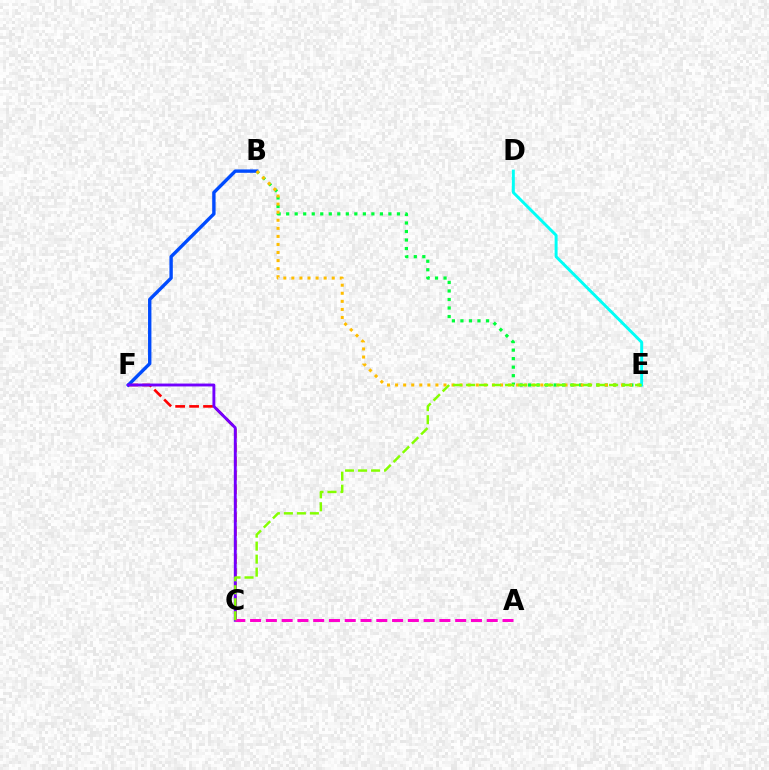{('B', 'E'): [{'color': '#00ff39', 'line_style': 'dotted', 'thickness': 2.32}, {'color': '#ffbd00', 'line_style': 'dotted', 'thickness': 2.19}], ('C', 'F'): [{'color': '#ff0000', 'line_style': 'dashed', 'thickness': 1.9}, {'color': '#7200ff', 'line_style': 'solid', 'thickness': 2.08}], ('D', 'E'): [{'color': '#00fff6', 'line_style': 'solid', 'thickness': 2.12}], ('B', 'F'): [{'color': '#004bff', 'line_style': 'solid', 'thickness': 2.44}], ('A', 'C'): [{'color': '#ff00cf', 'line_style': 'dashed', 'thickness': 2.14}], ('C', 'E'): [{'color': '#84ff00', 'line_style': 'dashed', 'thickness': 1.77}]}